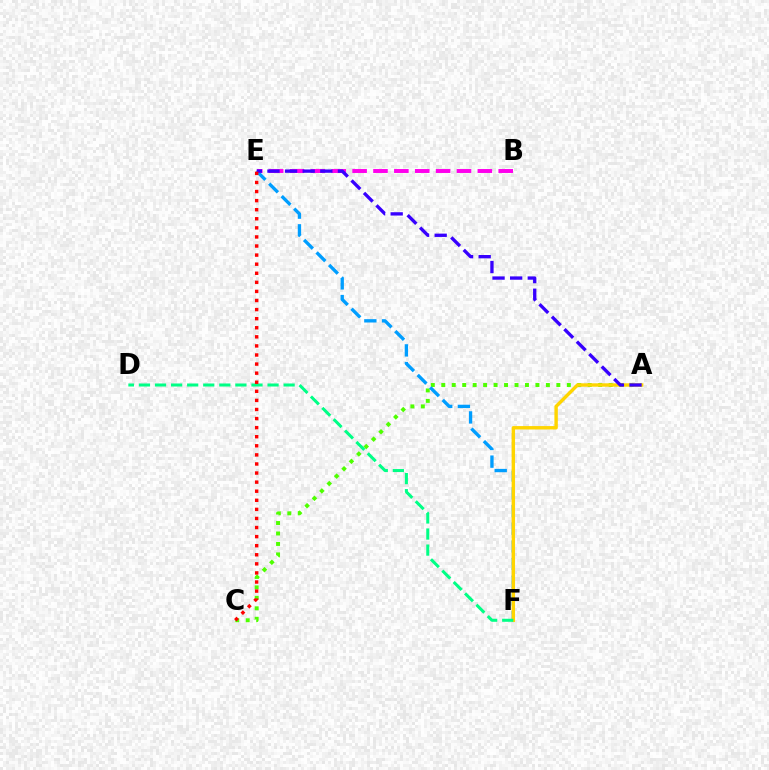{('A', 'C'): [{'color': '#4fff00', 'line_style': 'dotted', 'thickness': 2.84}], ('E', 'F'): [{'color': '#009eff', 'line_style': 'dashed', 'thickness': 2.4}], ('A', 'F'): [{'color': '#ffd500', 'line_style': 'solid', 'thickness': 2.45}], ('B', 'E'): [{'color': '#ff00ed', 'line_style': 'dashed', 'thickness': 2.84}], ('A', 'E'): [{'color': '#3700ff', 'line_style': 'dashed', 'thickness': 2.39}], ('D', 'F'): [{'color': '#00ff86', 'line_style': 'dashed', 'thickness': 2.18}], ('C', 'E'): [{'color': '#ff0000', 'line_style': 'dotted', 'thickness': 2.47}]}